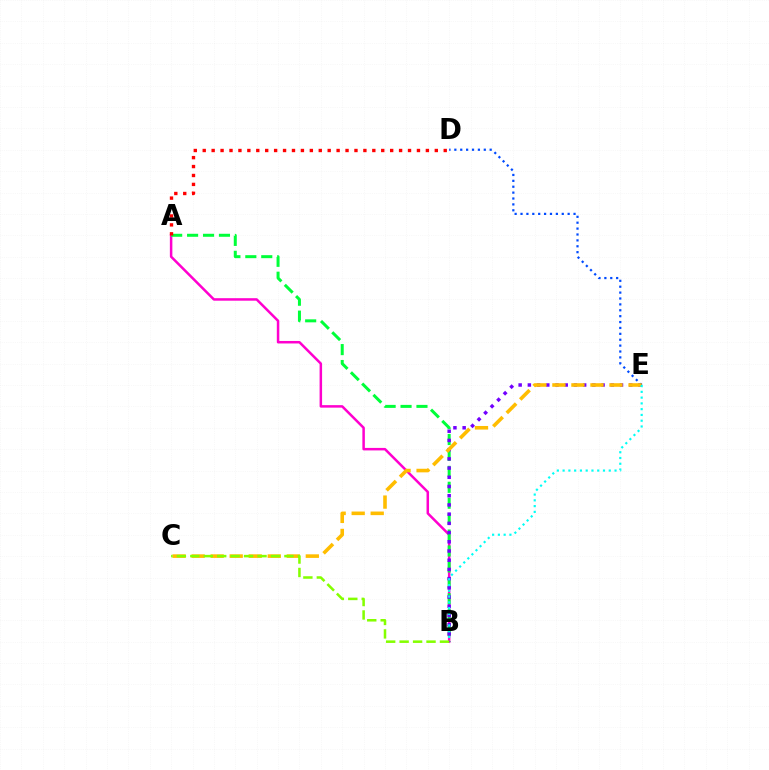{('A', 'B'): [{'color': '#ff00cf', 'line_style': 'solid', 'thickness': 1.8}, {'color': '#00ff39', 'line_style': 'dashed', 'thickness': 2.16}], ('B', 'E'): [{'color': '#7200ff', 'line_style': 'dotted', 'thickness': 2.5}, {'color': '#00fff6', 'line_style': 'dotted', 'thickness': 1.57}], ('D', 'E'): [{'color': '#004bff', 'line_style': 'dotted', 'thickness': 1.6}], ('C', 'E'): [{'color': '#ffbd00', 'line_style': 'dashed', 'thickness': 2.59}], ('B', 'C'): [{'color': '#84ff00', 'line_style': 'dashed', 'thickness': 1.83}], ('A', 'D'): [{'color': '#ff0000', 'line_style': 'dotted', 'thickness': 2.43}]}